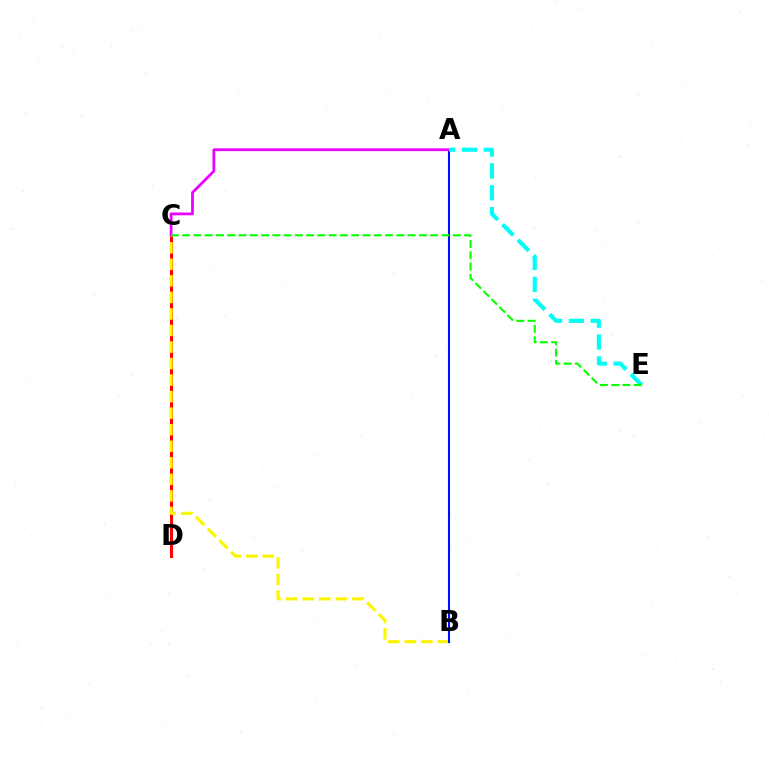{('C', 'D'): [{'color': '#ff0000', 'line_style': 'solid', 'thickness': 2.17}], ('B', 'C'): [{'color': '#fcf500', 'line_style': 'dashed', 'thickness': 2.25}], ('A', 'B'): [{'color': '#0010ff', 'line_style': 'solid', 'thickness': 1.51}], ('A', 'C'): [{'color': '#ee00ff', 'line_style': 'solid', 'thickness': 2.0}], ('A', 'E'): [{'color': '#00fff6', 'line_style': 'dashed', 'thickness': 2.97}], ('C', 'E'): [{'color': '#08ff00', 'line_style': 'dashed', 'thickness': 1.53}]}